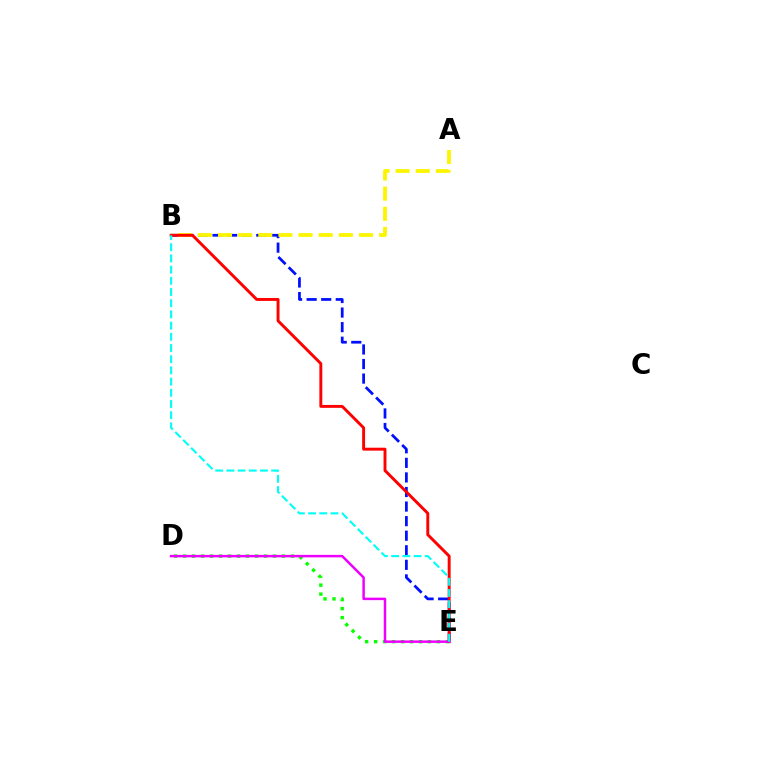{('B', 'E'): [{'color': '#0010ff', 'line_style': 'dashed', 'thickness': 1.98}, {'color': '#ff0000', 'line_style': 'solid', 'thickness': 2.1}, {'color': '#00fff6', 'line_style': 'dashed', 'thickness': 1.52}], ('A', 'B'): [{'color': '#fcf500', 'line_style': 'dashed', 'thickness': 2.73}], ('D', 'E'): [{'color': '#08ff00', 'line_style': 'dotted', 'thickness': 2.44}, {'color': '#ee00ff', 'line_style': 'solid', 'thickness': 1.79}]}